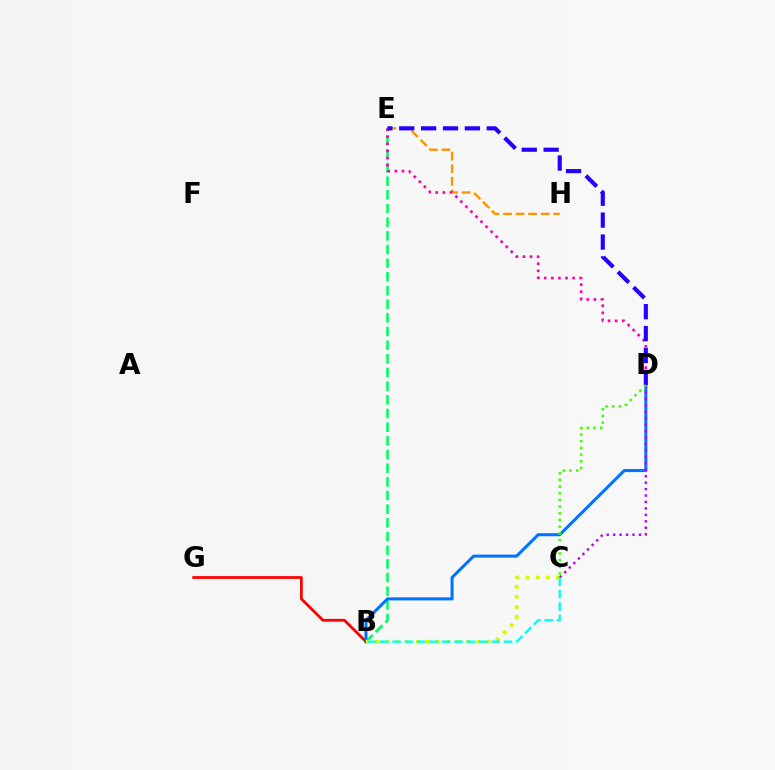{('B', 'G'): [{'color': '#ff0000', 'line_style': 'solid', 'thickness': 2.0}], ('B', 'E'): [{'color': '#00ff5c', 'line_style': 'dashed', 'thickness': 1.86}], ('E', 'H'): [{'color': '#ff9400', 'line_style': 'dashed', 'thickness': 1.71}], ('B', 'D'): [{'color': '#0074ff', 'line_style': 'solid', 'thickness': 2.19}], ('B', 'C'): [{'color': '#d1ff00', 'line_style': 'dotted', 'thickness': 2.74}, {'color': '#00fff6', 'line_style': 'dashed', 'thickness': 1.68}], ('D', 'E'): [{'color': '#ff00ac', 'line_style': 'dotted', 'thickness': 1.93}, {'color': '#2500ff', 'line_style': 'dashed', 'thickness': 2.97}], ('C', 'D'): [{'color': '#b900ff', 'line_style': 'dotted', 'thickness': 1.75}, {'color': '#3dff00', 'line_style': 'dotted', 'thickness': 1.82}]}